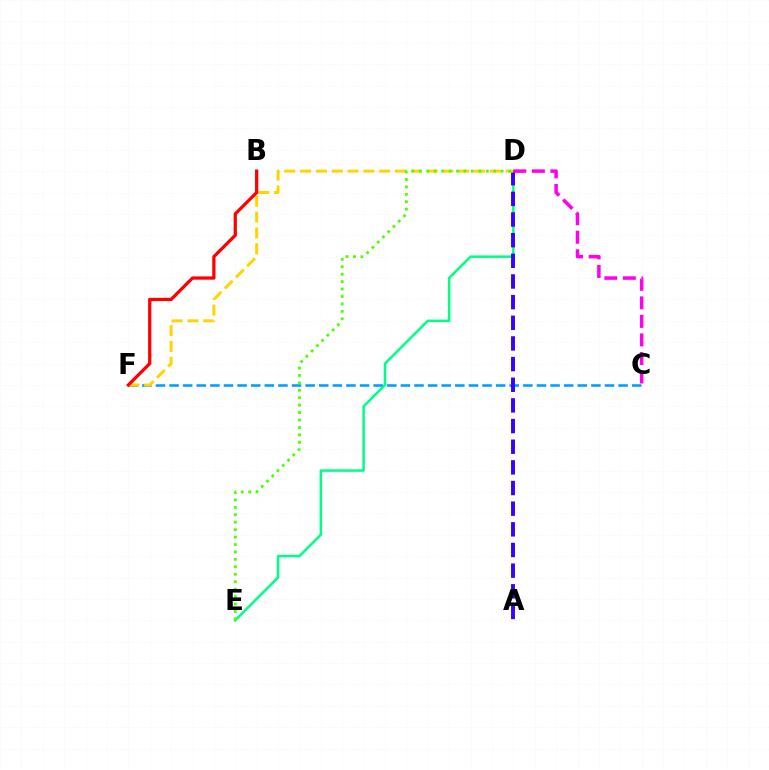{('C', 'F'): [{'color': '#009eff', 'line_style': 'dashed', 'thickness': 1.85}], ('D', 'E'): [{'color': '#00ff86', 'line_style': 'solid', 'thickness': 1.81}, {'color': '#4fff00', 'line_style': 'dotted', 'thickness': 2.02}], ('A', 'D'): [{'color': '#3700ff', 'line_style': 'dashed', 'thickness': 2.81}], ('D', 'F'): [{'color': '#ffd500', 'line_style': 'dashed', 'thickness': 2.15}], ('B', 'F'): [{'color': '#ff0000', 'line_style': 'solid', 'thickness': 2.34}], ('C', 'D'): [{'color': '#ff00ed', 'line_style': 'dashed', 'thickness': 2.52}]}